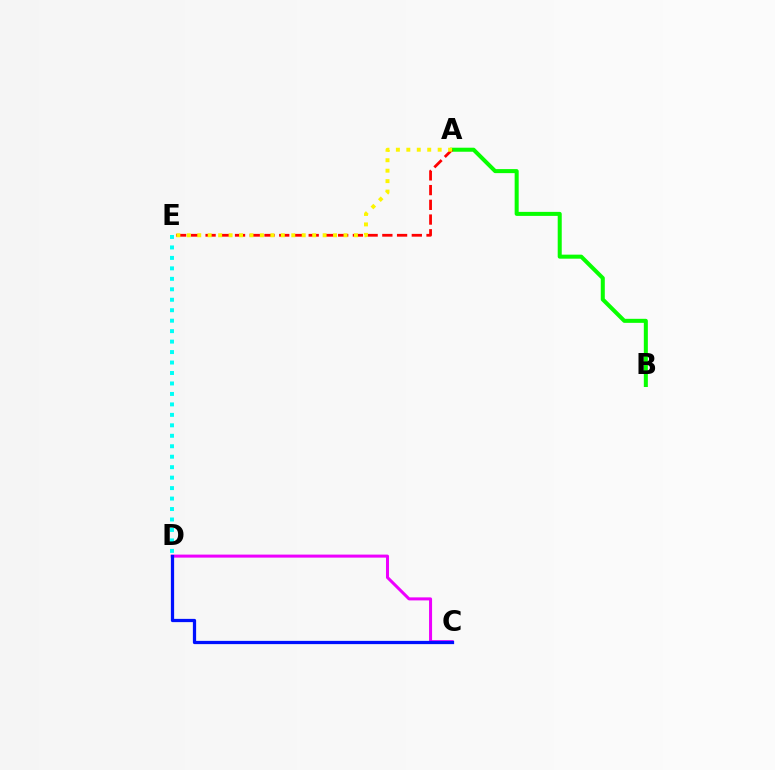{('C', 'D'): [{'color': '#ee00ff', 'line_style': 'solid', 'thickness': 2.18}, {'color': '#0010ff', 'line_style': 'solid', 'thickness': 2.34}], ('A', 'B'): [{'color': '#08ff00', 'line_style': 'solid', 'thickness': 2.9}], ('A', 'E'): [{'color': '#ff0000', 'line_style': 'dashed', 'thickness': 2.0}, {'color': '#fcf500', 'line_style': 'dotted', 'thickness': 2.84}], ('D', 'E'): [{'color': '#00fff6', 'line_style': 'dotted', 'thickness': 2.84}]}